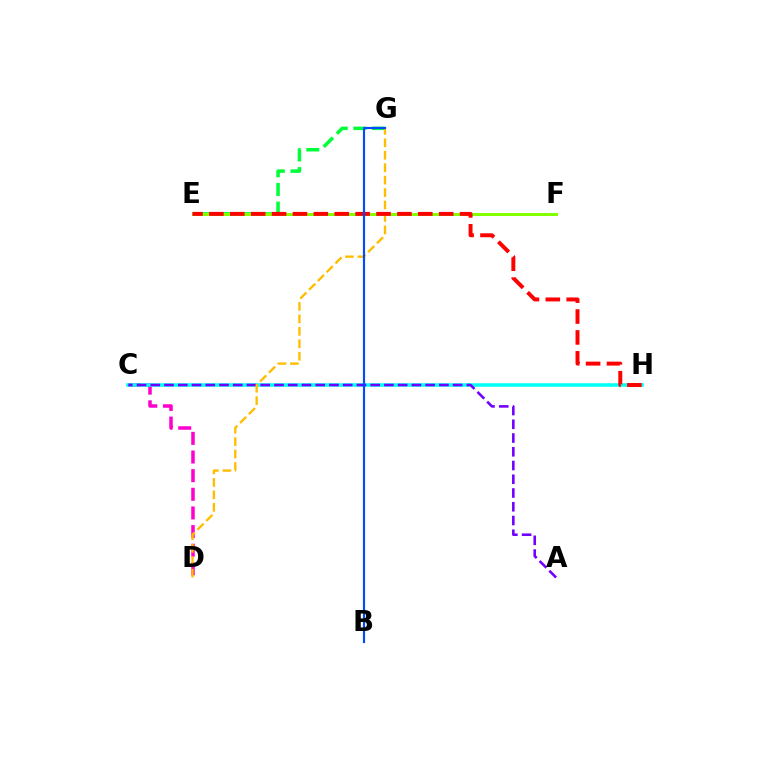{('E', 'G'): [{'color': '#00ff39', 'line_style': 'dashed', 'thickness': 2.53}], ('C', 'D'): [{'color': '#ff00cf', 'line_style': 'dashed', 'thickness': 2.53}], ('C', 'H'): [{'color': '#00fff6', 'line_style': 'solid', 'thickness': 2.54}], ('E', 'F'): [{'color': '#84ff00', 'line_style': 'solid', 'thickness': 2.18}], ('A', 'C'): [{'color': '#7200ff', 'line_style': 'dashed', 'thickness': 1.87}], ('D', 'G'): [{'color': '#ffbd00', 'line_style': 'dashed', 'thickness': 1.69}], ('E', 'H'): [{'color': '#ff0000', 'line_style': 'dashed', 'thickness': 2.84}], ('B', 'G'): [{'color': '#004bff', 'line_style': 'solid', 'thickness': 1.55}]}